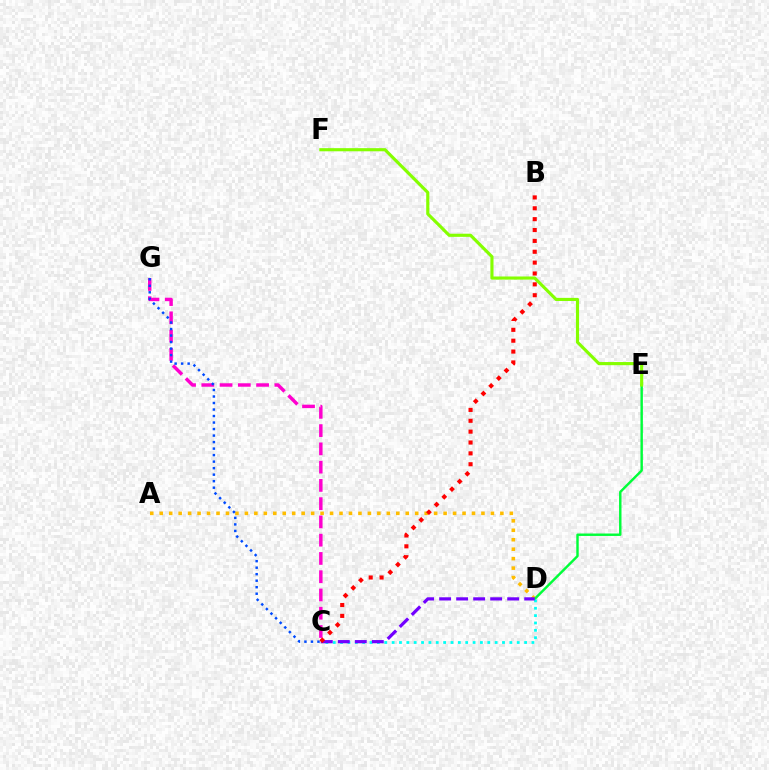{('A', 'D'): [{'color': '#ffbd00', 'line_style': 'dotted', 'thickness': 2.57}], ('C', 'G'): [{'color': '#ff00cf', 'line_style': 'dashed', 'thickness': 2.48}, {'color': '#004bff', 'line_style': 'dotted', 'thickness': 1.77}], ('D', 'E'): [{'color': '#00ff39', 'line_style': 'solid', 'thickness': 1.75}], ('C', 'D'): [{'color': '#00fff6', 'line_style': 'dotted', 'thickness': 2.0}, {'color': '#7200ff', 'line_style': 'dashed', 'thickness': 2.31}], ('E', 'F'): [{'color': '#84ff00', 'line_style': 'solid', 'thickness': 2.26}], ('B', 'C'): [{'color': '#ff0000', 'line_style': 'dotted', 'thickness': 2.95}]}